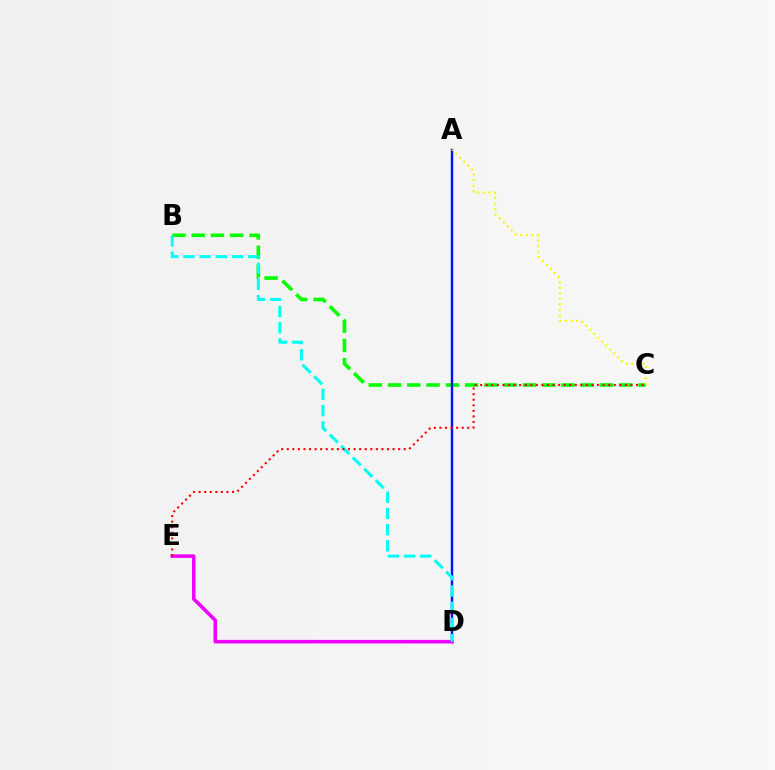{('B', 'C'): [{'color': '#08ff00', 'line_style': 'dashed', 'thickness': 2.62}], ('A', 'D'): [{'color': '#0010ff', 'line_style': 'solid', 'thickness': 1.74}], ('D', 'E'): [{'color': '#ee00ff', 'line_style': 'solid', 'thickness': 2.54}], ('B', 'D'): [{'color': '#00fff6', 'line_style': 'dashed', 'thickness': 2.2}], ('A', 'C'): [{'color': '#fcf500', 'line_style': 'dotted', 'thickness': 1.53}], ('C', 'E'): [{'color': '#ff0000', 'line_style': 'dotted', 'thickness': 1.51}]}